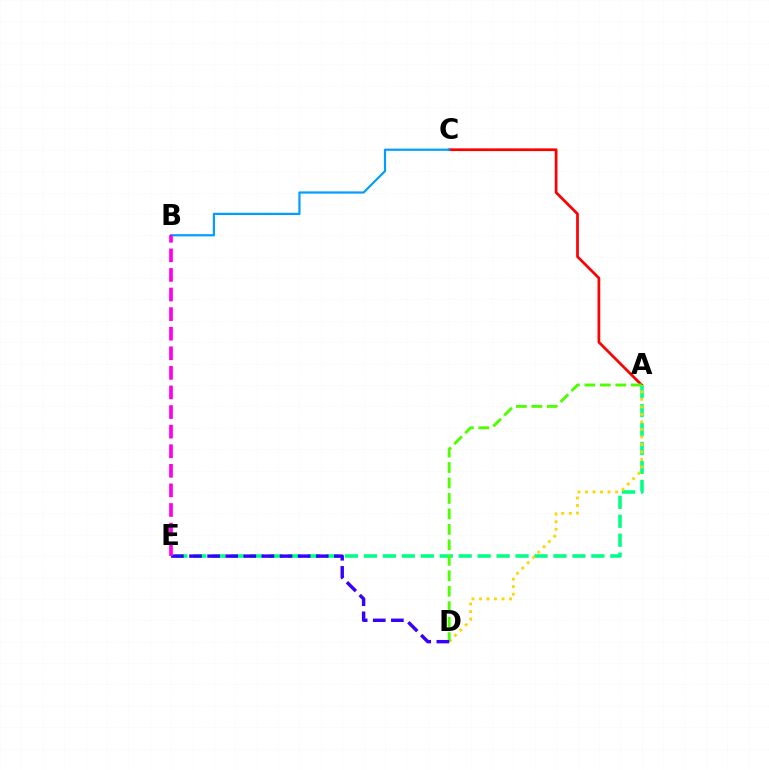{('A', 'C'): [{'color': '#ff0000', 'line_style': 'solid', 'thickness': 1.96}], ('A', 'E'): [{'color': '#00ff86', 'line_style': 'dashed', 'thickness': 2.57}], ('A', 'D'): [{'color': '#ffd500', 'line_style': 'dotted', 'thickness': 2.04}, {'color': '#4fff00', 'line_style': 'dashed', 'thickness': 2.1}], ('B', 'C'): [{'color': '#009eff', 'line_style': 'solid', 'thickness': 1.59}], ('D', 'E'): [{'color': '#3700ff', 'line_style': 'dashed', 'thickness': 2.46}], ('B', 'E'): [{'color': '#ff00ed', 'line_style': 'dashed', 'thickness': 2.66}]}